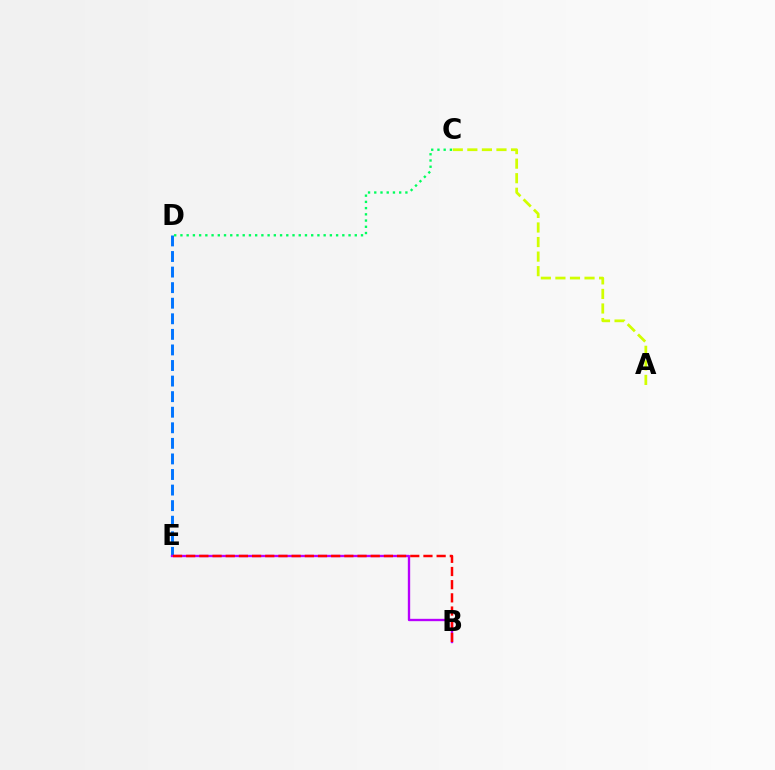{('C', 'D'): [{'color': '#00ff5c', 'line_style': 'dotted', 'thickness': 1.69}], ('D', 'E'): [{'color': '#0074ff', 'line_style': 'dashed', 'thickness': 2.12}], ('B', 'E'): [{'color': '#b900ff', 'line_style': 'solid', 'thickness': 1.69}, {'color': '#ff0000', 'line_style': 'dashed', 'thickness': 1.79}], ('A', 'C'): [{'color': '#d1ff00', 'line_style': 'dashed', 'thickness': 1.98}]}